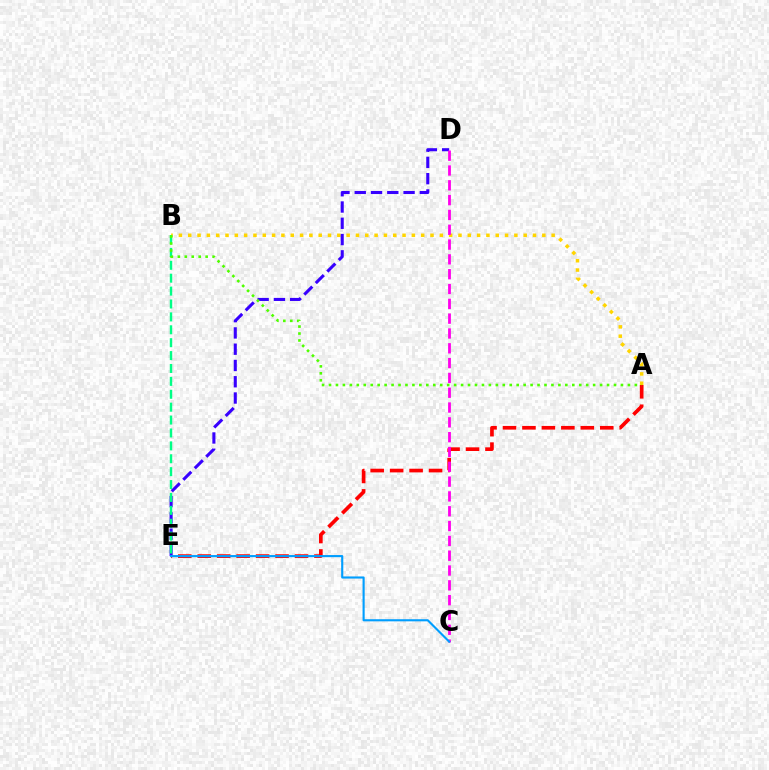{('A', 'E'): [{'color': '#ff0000', 'line_style': 'dashed', 'thickness': 2.64}], ('A', 'B'): [{'color': '#ffd500', 'line_style': 'dotted', 'thickness': 2.53}, {'color': '#4fff00', 'line_style': 'dotted', 'thickness': 1.89}], ('D', 'E'): [{'color': '#3700ff', 'line_style': 'dashed', 'thickness': 2.21}], ('C', 'D'): [{'color': '#ff00ed', 'line_style': 'dashed', 'thickness': 2.01}], ('B', 'E'): [{'color': '#00ff86', 'line_style': 'dashed', 'thickness': 1.75}], ('C', 'E'): [{'color': '#009eff', 'line_style': 'solid', 'thickness': 1.52}]}